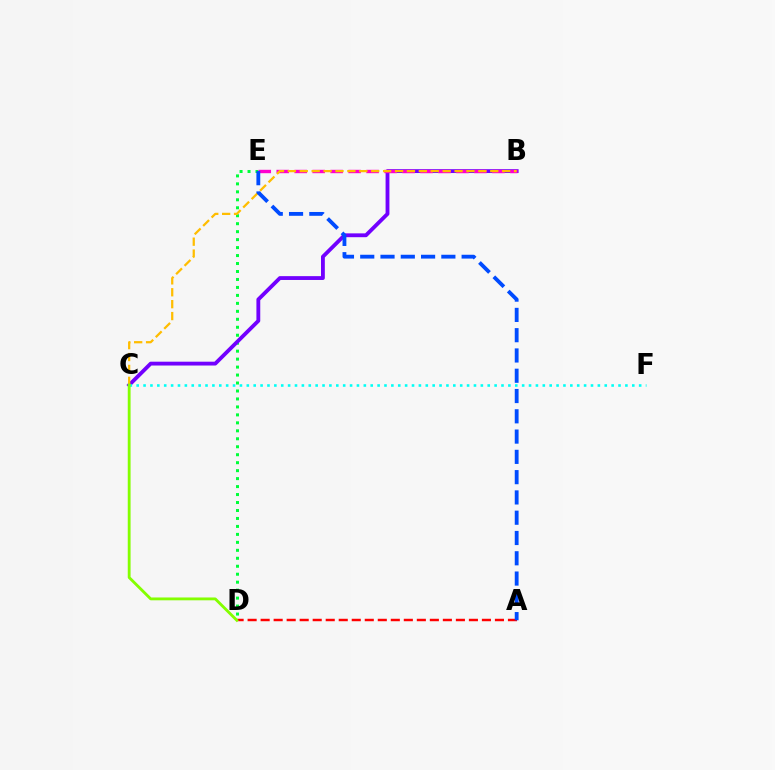{('D', 'E'): [{'color': '#00ff39', 'line_style': 'dotted', 'thickness': 2.16}], ('B', 'C'): [{'color': '#7200ff', 'line_style': 'solid', 'thickness': 2.76}, {'color': '#ffbd00', 'line_style': 'dashed', 'thickness': 1.62}], ('A', 'D'): [{'color': '#ff0000', 'line_style': 'dashed', 'thickness': 1.77}], ('B', 'E'): [{'color': '#ff00cf', 'line_style': 'dashed', 'thickness': 2.44}], ('C', 'F'): [{'color': '#00fff6', 'line_style': 'dotted', 'thickness': 1.87}], ('A', 'E'): [{'color': '#004bff', 'line_style': 'dashed', 'thickness': 2.76}], ('C', 'D'): [{'color': '#84ff00', 'line_style': 'solid', 'thickness': 2.04}]}